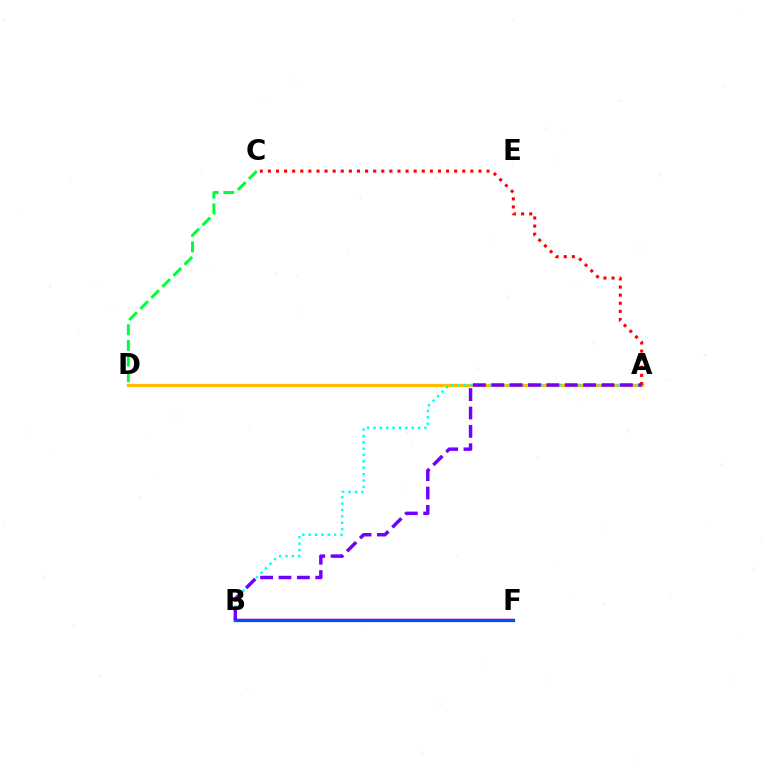{('A', 'D'): [{'color': '#ffbd00', 'line_style': 'solid', 'thickness': 2.32}], ('B', 'F'): [{'color': '#84ff00', 'line_style': 'solid', 'thickness': 1.99}, {'color': '#ff00cf', 'line_style': 'solid', 'thickness': 1.79}, {'color': '#004bff', 'line_style': 'solid', 'thickness': 2.32}], ('A', 'C'): [{'color': '#ff0000', 'line_style': 'dotted', 'thickness': 2.2}], ('C', 'D'): [{'color': '#00ff39', 'line_style': 'dashed', 'thickness': 2.12}], ('A', 'B'): [{'color': '#00fff6', 'line_style': 'dotted', 'thickness': 1.73}, {'color': '#7200ff', 'line_style': 'dashed', 'thickness': 2.5}]}